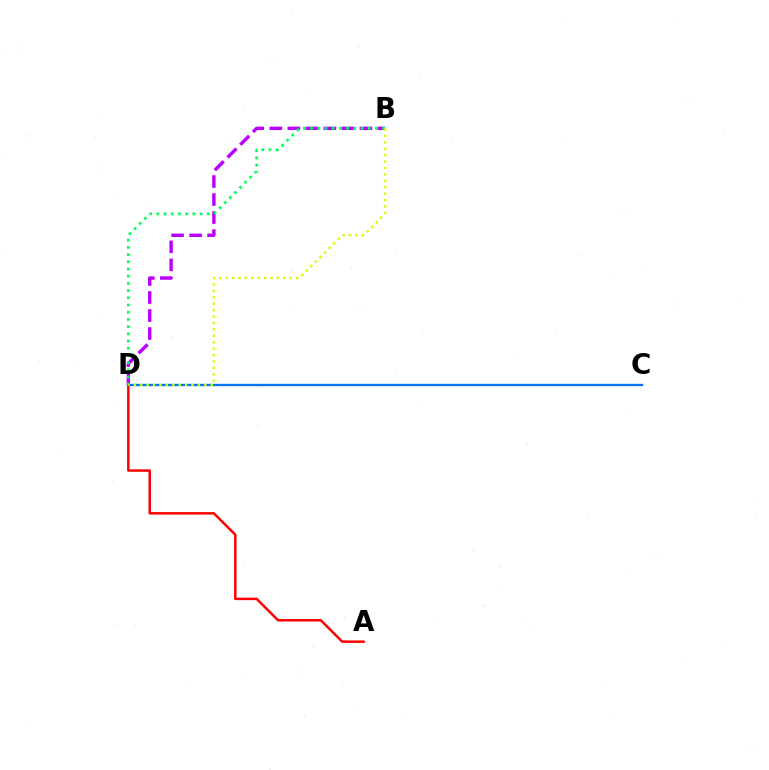{('C', 'D'): [{'color': '#0074ff', 'line_style': 'solid', 'thickness': 1.68}], ('B', 'D'): [{'color': '#b900ff', 'line_style': 'dashed', 'thickness': 2.45}, {'color': '#00ff5c', 'line_style': 'dotted', 'thickness': 1.96}, {'color': '#d1ff00', 'line_style': 'dotted', 'thickness': 1.74}], ('A', 'D'): [{'color': '#ff0000', 'line_style': 'solid', 'thickness': 1.78}]}